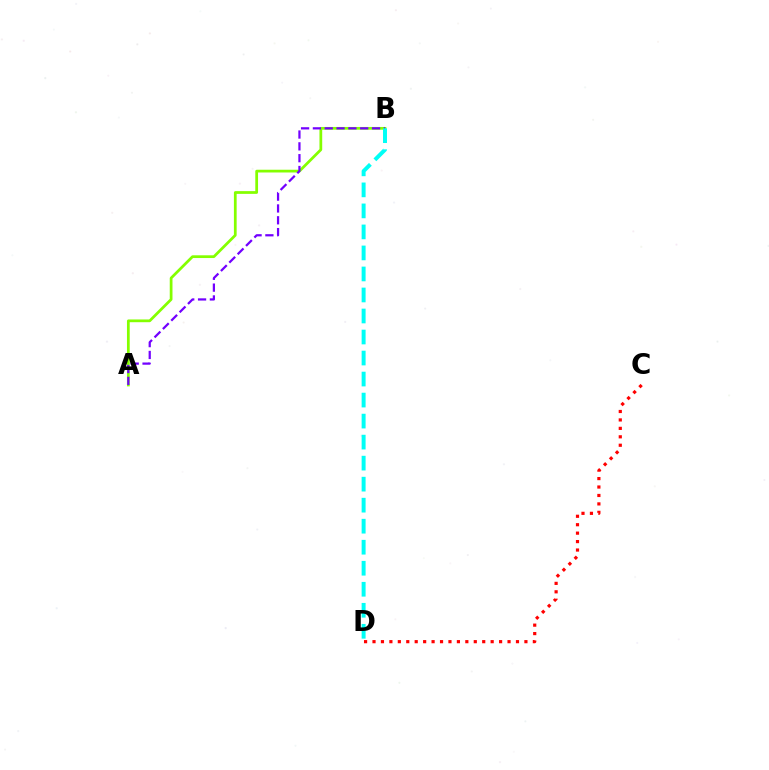{('A', 'B'): [{'color': '#84ff00', 'line_style': 'solid', 'thickness': 1.98}, {'color': '#7200ff', 'line_style': 'dashed', 'thickness': 1.61}], ('B', 'D'): [{'color': '#00fff6', 'line_style': 'dashed', 'thickness': 2.86}], ('C', 'D'): [{'color': '#ff0000', 'line_style': 'dotted', 'thickness': 2.29}]}